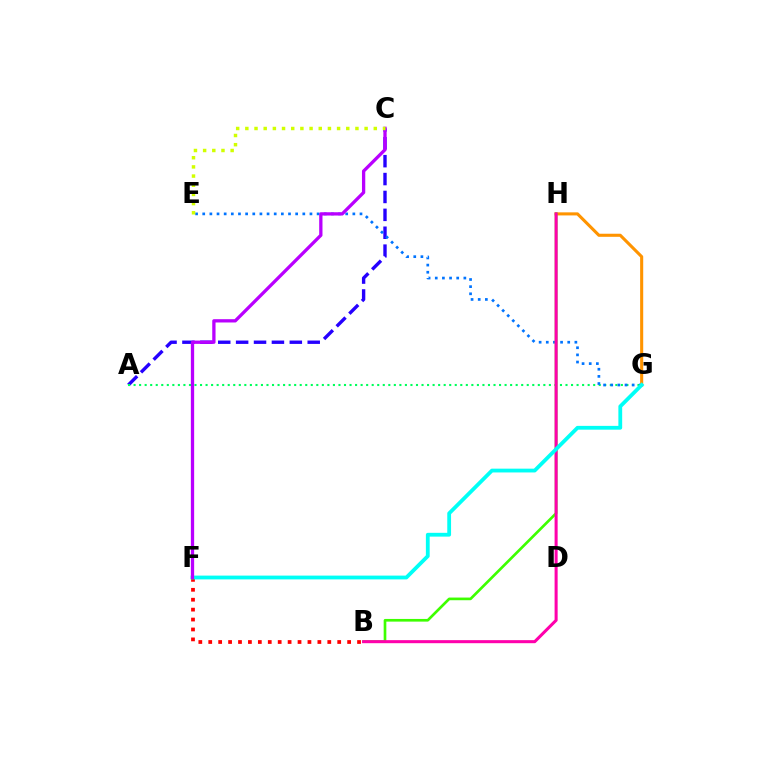{('A', 'C'): [{'color': '#2500ff', 'line_style': 'dashed', 'thickness': 2.43}], ('B', 'F'): [{'color': '#ff0000', 'line_style': 'dotted', 'thickness': 2.7}], ('A', 'G'): [{'color': '#00ff5c', 'line_style': 'dotted', 'thickness': 1.5}], ('E', 'G'): [{'color': '#0074ff', 'line_style': 'dotted', 'thickness': 1.94}], ('G', 'H'): [{'color': '#ff9400', 'line_style': 'solid', 'thickness': 2.22}], ('B', 'H'): [{'color': '#3dff00', 'line_style': 'solid', 'thickness': 1.92}, {'color': '#ff00ac', 'line_style': 'solid', 'thickness': 2.19}], ('F', 'G'): [{'color': '#00fff6', 'line_style': 'solid', 'thickness': 2.73}], ('C', 'F'): [{'color': '#b900ff', 'line_style': 'solid', 'thickness': 2.37}], ('C', 'E'): [{'color': '#d1ff00', 'line_style': 'dotted', 'thickness': 2.49}]}